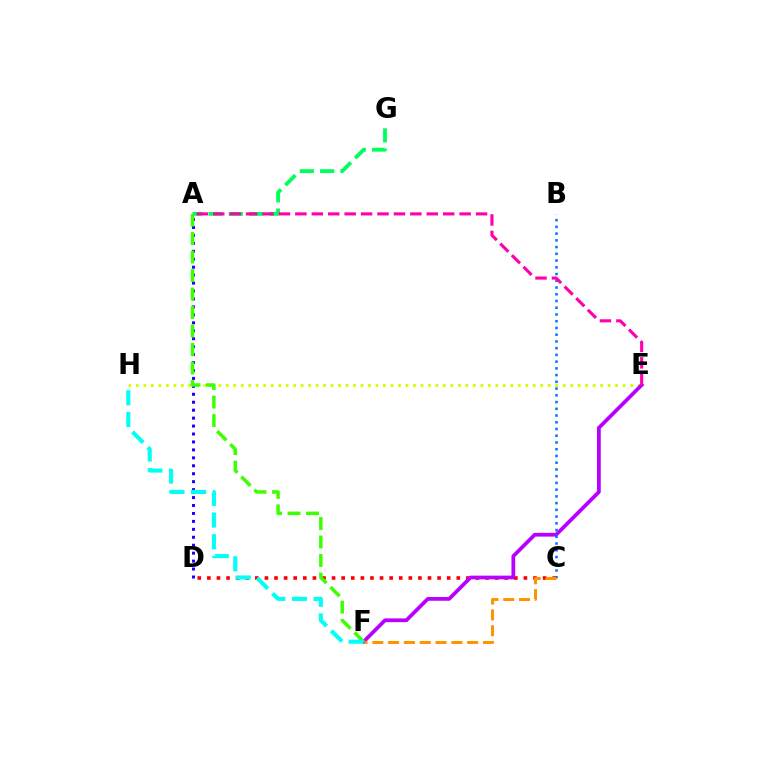{('C', 'D'): [{'color': '#ff0000', 'line_style': 'dotted', 'thickness': 2.61}], ('E', 'H'): [{'color': '#d1ff00', 'line_style': 'dotted', 'thickness': 2.03}], ('E', 'F'): [{'color': '#b900ff', 'line_style': 'solid', 'thickness': 2.7}], ('A', 'D'): [{'color': '#2500ff', 'line_style': 'dotted', 'thickness': 2.16}], ('B', 'C'): [{'color': '#0074ff', 'line_style': 'dotted', 'thickness': 1.83}], ('A', 'F'): [{'color': '#3dff00', 'line_style': 'dashed', 'thickness': 2.51}], ('C', 'F'): [{'color': '#ff9400', 'line_style': 'dashed', 'thickness': 2.15}], ('F', 'H'): [{'color': '#00fff6', 'line_style': 'dashed', 'thickness': 2.95}], ('A', 'G'): [{'color': '#00ff5c', 'line_style': 'dashed', 'thickness': 2.75}], ('A', 'E'): [{'color': '#ff00ac', 'line_style': 'dashed', 'thickness': 2.23}]}